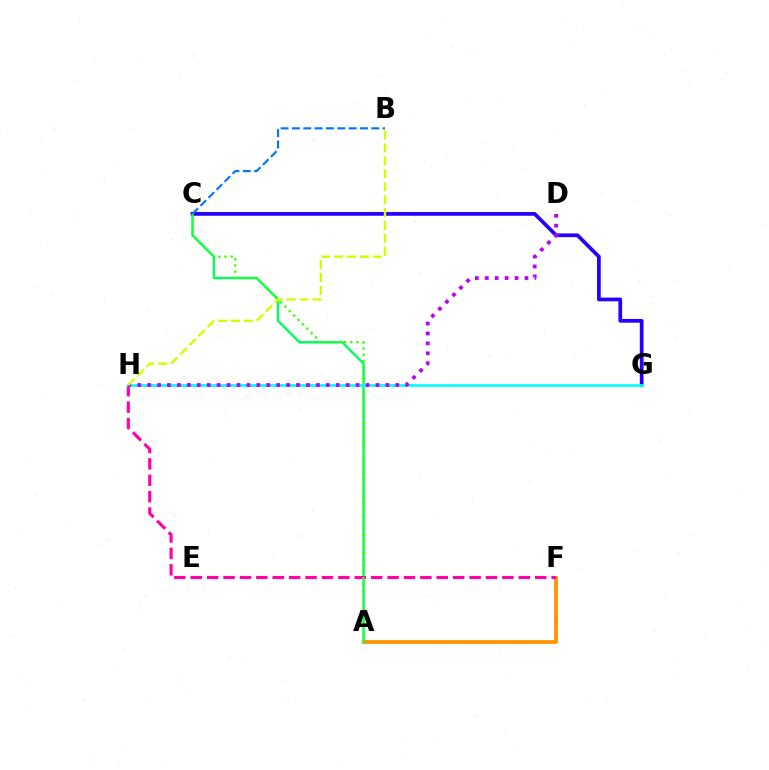{('A', 'F'): [{'color': '#ff0000', 'line_style': 'dashed', 'thickness': 1.69}, {'color': '#ff9400', 'line_style': 'solid', 'thickness': 2.71}], ('A', 'C'): [{'color': '#00ff5c', 'line_style': 'solid', 'thickness': 1.72}, {'color': '#3dff00', 'line_style': 'dotted', 'thickness': 1.69}], ('C', 'G'): [{'color': '#2500ff', 'line_style': 'solid', 'thickness': 2.68}], ('F', 'H'): [{'color': '#ff00ac', 'line_style': 'dashed', 'thickness': 2.23}], ('G', 'H'): [{'color': '#00fff6', 'line_style': 'solid', 'thickness': 1.94}], ('B', 'C'): [{'color': '#0074ff', 'line_style': 'dashed', 'thickness': 1.54}], ('D', 'H'): [{'color': '#b900ff', 'line_style': 'dotted', 'thickness': 2.7}], ('B', 'H'): [{'color': '#d1ff00', 'line_style': 'dashed', 'thickness': 1.75}]}